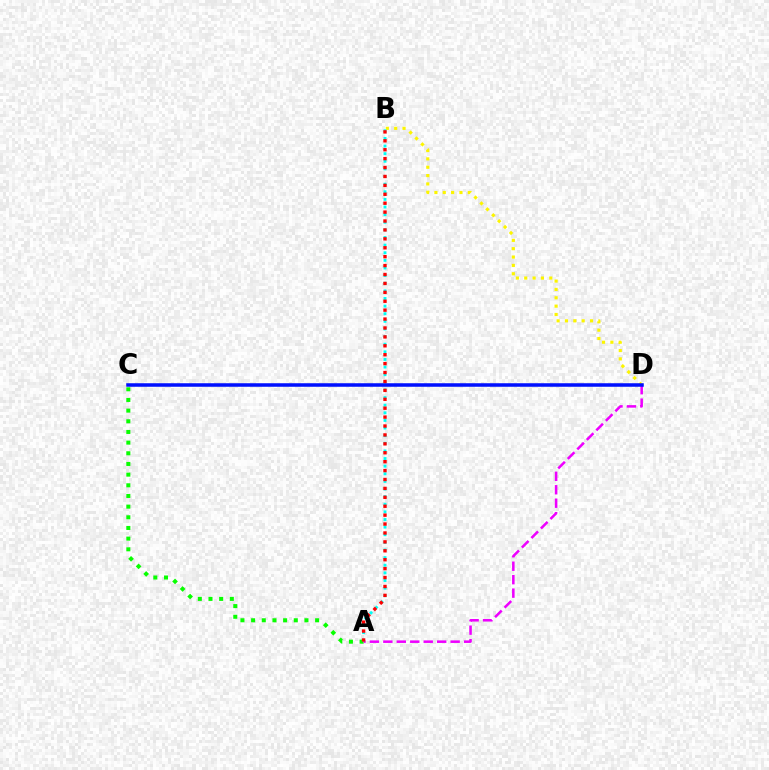{('B', 'D'): [{'color': '#fcf500', 'line_style': 'dotted', 'thickness': 2.27}], ('A', 'C'): [{'color': '#08ff00', 'line_style': 'dotted', 'thickness': 2.9}], ('A', 'D'): [{'color': '#ee00ff', 'line_style': 'dashed', 'thickness': 1.83}], ('A', 'B'): [{'color': '#00fff6', 'line_style': 'dotted', 'thickness': 2.07}, {'color': '#ff0000', 'line_style': 'dotted', 'thickness': 2.42}], ('C', 'D'): [{'color': '#0010ff', 'line_style': 'solid', 'thickness': 2.54}]}